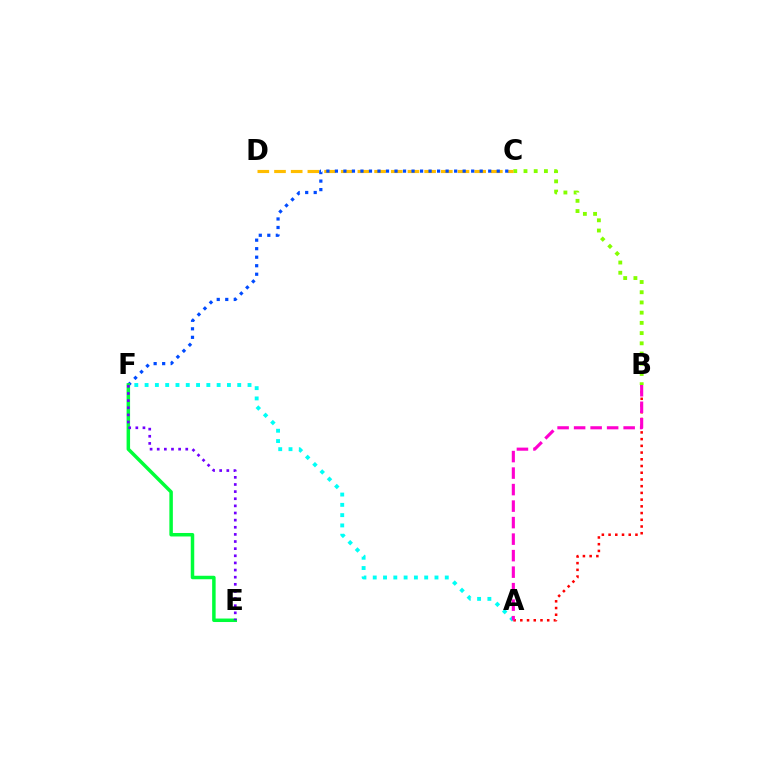{('B', 'C'): [{'color': '#84ff00', 'line_style': 'dotted', 'thickness': 2.78}], ('A', 'F'): [{'color': '#00fff6', 'line_style': 'dotted', 'thickness': 2.8}], ('C', 'D'): [{'color': '#ffbd00', 'line_style': 'dashed', 'thickness': 2.27}], ('A', 'B'): [{'color': '#ff0000', 'line_style': 'dotted', 'thickness': 1.83}, {'color': '#ff00cf', 'line_style': 'dashed', 'thickness': 2.24}], ('C', 'F'): [{'color': '#004bff', 'line_style': 'dotted', 'thickness': 2.31}], ('E', 'F'): [{'color': '#00ff39', 'line_style': 'solid', 'thickness': 2.51}, {'color': '#7200ff', 'line_style': 'dotted', 'thickness': 1.94}]}